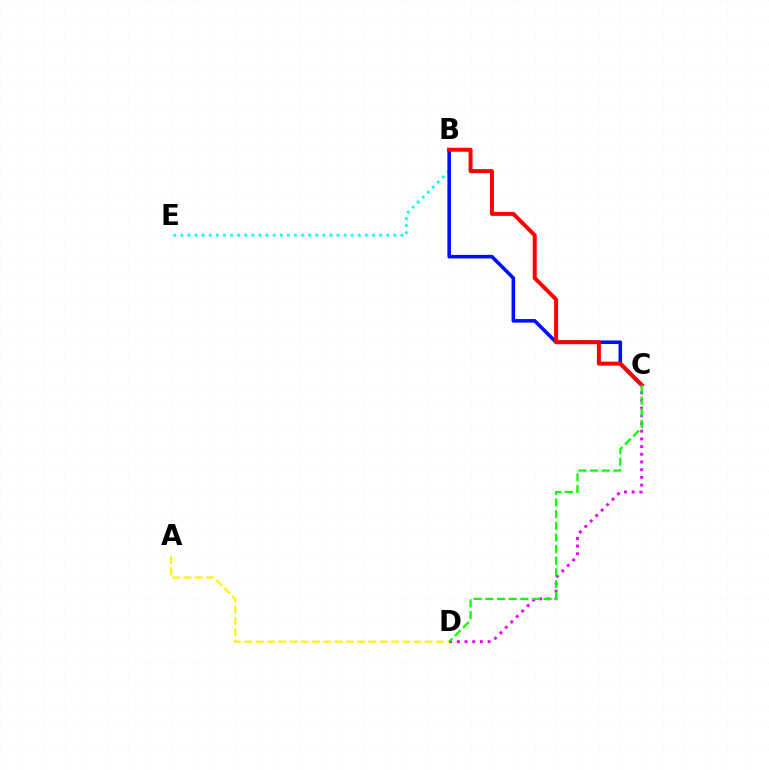{('B', 'E'): [{'color': '#00fff6', 'line_style': 'dotted', 'thickness': 1.93}], ('C', 'D'): [{'color': '#ee00ff', 'line_style': 'dotted', 'thickness': 2.09}, {'color': '#08ff00', 'line_style': 'dashed', 'thickness': 1.58}], ('B', 'C'): [{'color': '#0010ff', 'line_style': 'solid', 'thickness': 2.57}, {'color': '#ff0000', 'line_style': 'solid', 'thickness': 2.87}], ('A', 'D'): [{'color': '#fcf500', 'line_style': 'dashed', 'thickness': 1.53}]}